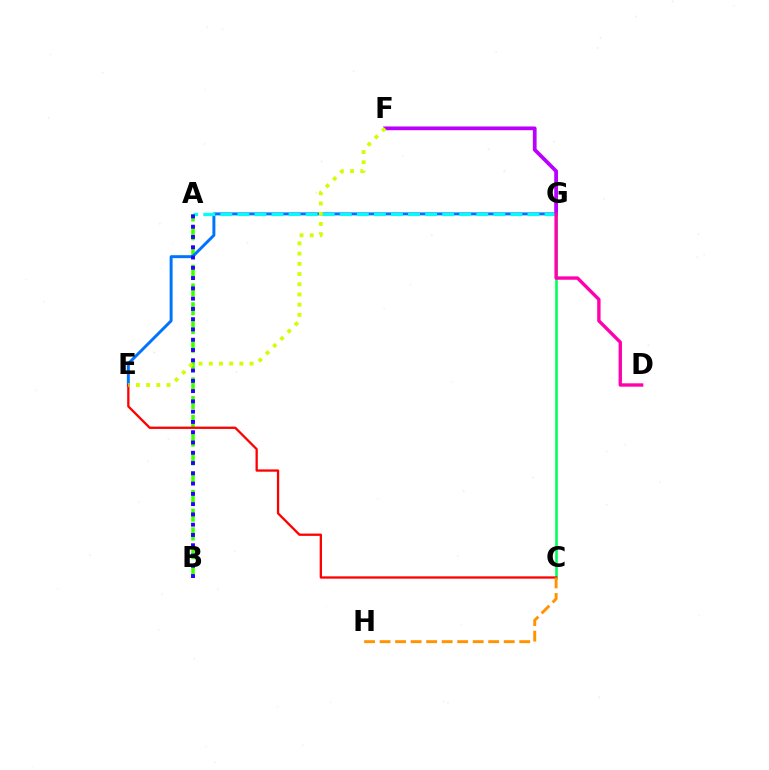{('A', 'B'): [{'color': '#3dff00', 'line_style': 'dashed', 'thickness': 2.55}, {'color': '#2500ff', 'line_style': 'dotted', 'thickness': 2.79}], ('F', 'G'): [{'color': '#b900ff', 'line_style': 'solid', 'thickness': 2.69}], ('C', 'G'): [{'color': '#00ff5c', 'line_style': 'solid', 'thickness': 1.86}], ('E', 'G'): [{'color': '#0074ff', 'line_style': 'solid', 'thickness': 2.13}], ('A', 'G'): [{'color': '#00fff6', 'line_style': 'dashed', 'thickness': 2.32}], ('D', 'G'): [{'color': '#ff00ac', 'line_style': 'solid', 'thickness': 2.42}], ('C', 'E'): [{'color': '#ff0000', 'line_style': 'solid', 'thickness': 1.65}], ('E', 'F'): [{'color': '#d1ff00', 'line_style': 'dotted', 'thickness': 2.78}], ('C', 'H'): [{'color': '#ff9400', 'line_style': 'dashed', 'thickness': 2.11}]}